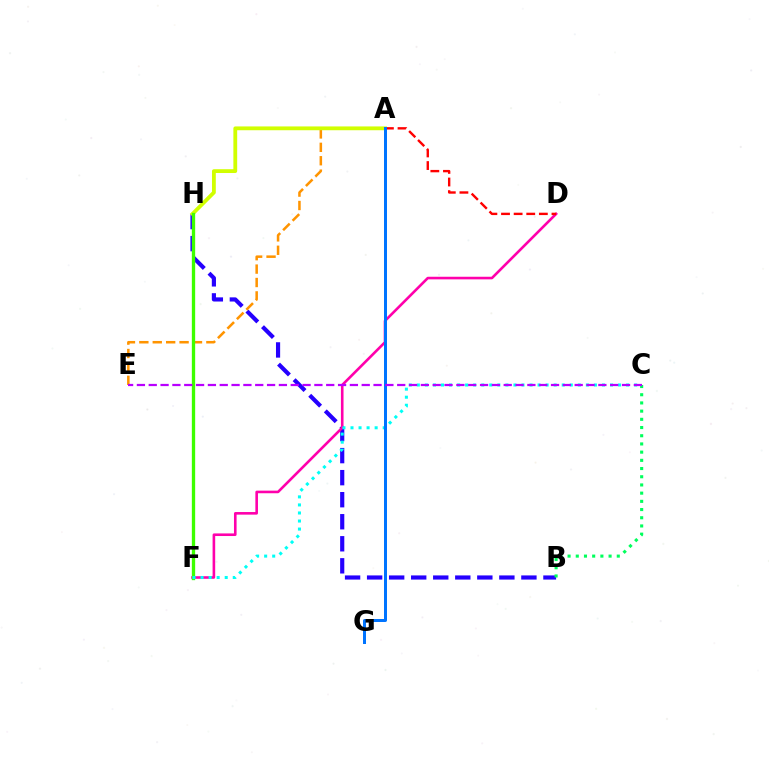{('B', 'H'): [{'color': '#2500ff', 'line_style': 'dashed', 'thickness': 2.99}], ('A', 'E'): [{'color': '#ff9400', 'line_style': 'dashed', 'thickness': 1.82}], ('D', 'F'): [{'color': '#ff00ac', 'line_style': 'solid', 'thickness': 1.88}], ('A', 'H'): [{'color': '#d1ff00', 'line_style': 'solid', 'thickness': 2.74}], ('F', 'H'): [{'color': '#3dff00', 'line_style': 'solid', 'thickness': 2.39}], ('C', 'F'): [{'color': '#00fff6', 'line_style': 'dotted', 'thickness': 2.19}], ('A', 'D'): [{'color': '#ff0000', 'line_style': 'dashed', 'thickness': 1.71}], ('A', 'G'): [{'color': '#0074ff', 'line_style': 'solid', 'thickness': 2.16}], ('B', 'C'): [{'color': '#00ff5c', 'line_style': 'dotted', 'thickness': 2.23}], ('C', 'E'): [{'color': '#b900ff', 'line_style': 'dashed', 'thickness': 1.61}]}